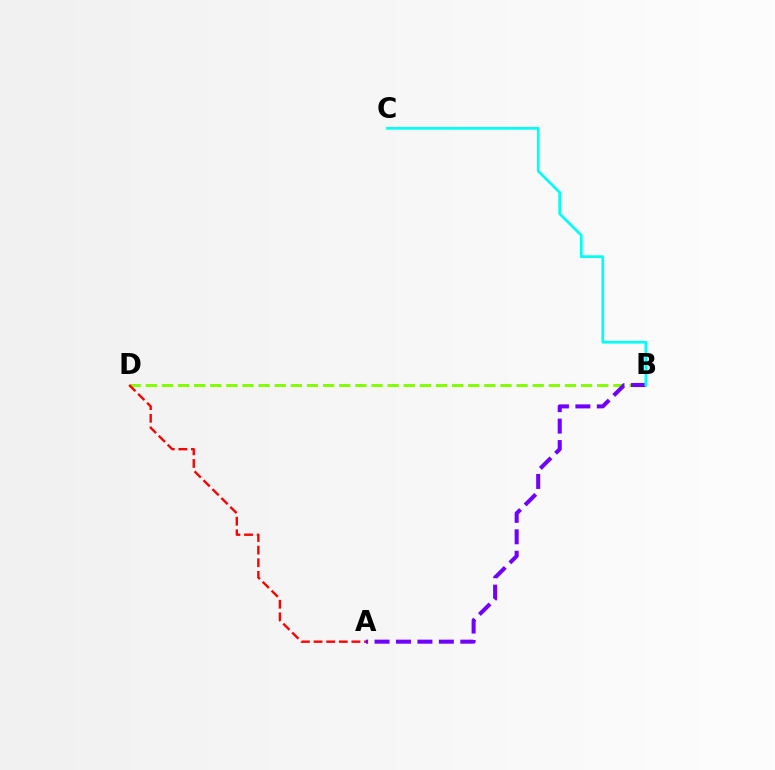{('B', 'D'): [{'color': '#84ff00', 'line_style': 'dashed', 'thickness': 2.19}], ('A', 'B'): [{'color': '#7200ff', 'line_style': 'dashed', 'thickness': 2.91}], ('B', 'C'): [{'color': '#00fff6', 'line_style': 'solid', 'thickness': 1.97}], ('A', 'D'): [{'color': '#ff0000', 'line_style': 'dashed', 'thickness': 1.71}]}